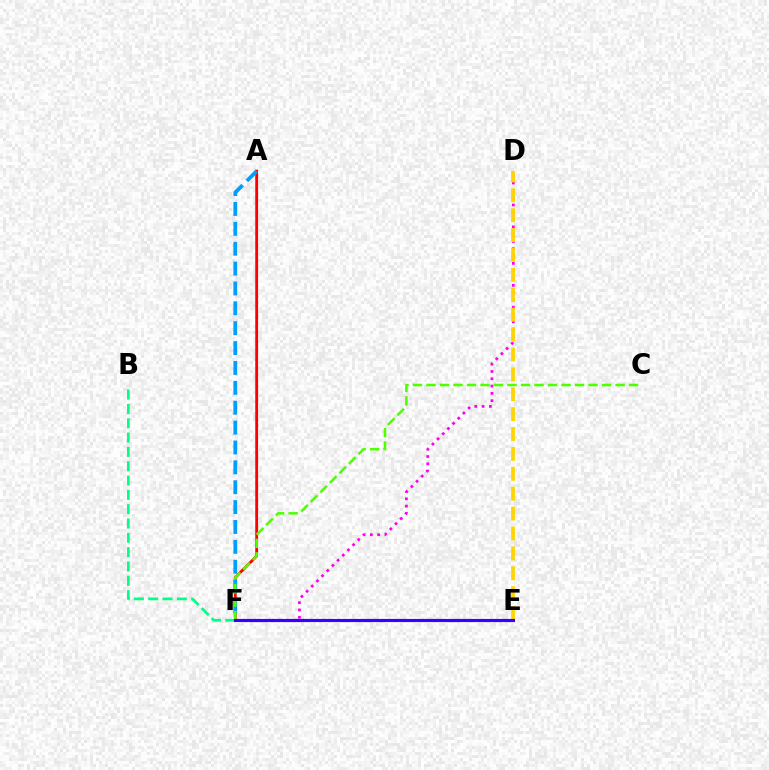{('A', 'F'): [{'color': '#ff0000', 'line_style': 'solid', 'thickness': 2.04}, {'color': '#009eff', 'line_style': 'dashed', 'thickness': 2.7}], ('D', 'F'): [{'color': '#ff00ed', 'line_style': 'dotted', 'thickness': 1.98}], ('B', 'F'): [{'color': '#00ff86', 'line_style': 'dashed', 'thickness': 1.95}], ('D', 'E'): [{'color': '#ffd500', 'line_style': 'dashed', 'thickness': 2.7}], ('C', 'F'): [{'color': '#4fff00', 'line_style': 'dashed', 'thickness': 1.83}], ('E', 'F'): [{'color': '#3700ff', 'line_style': 'solid', 'thickness': 2.26}]}